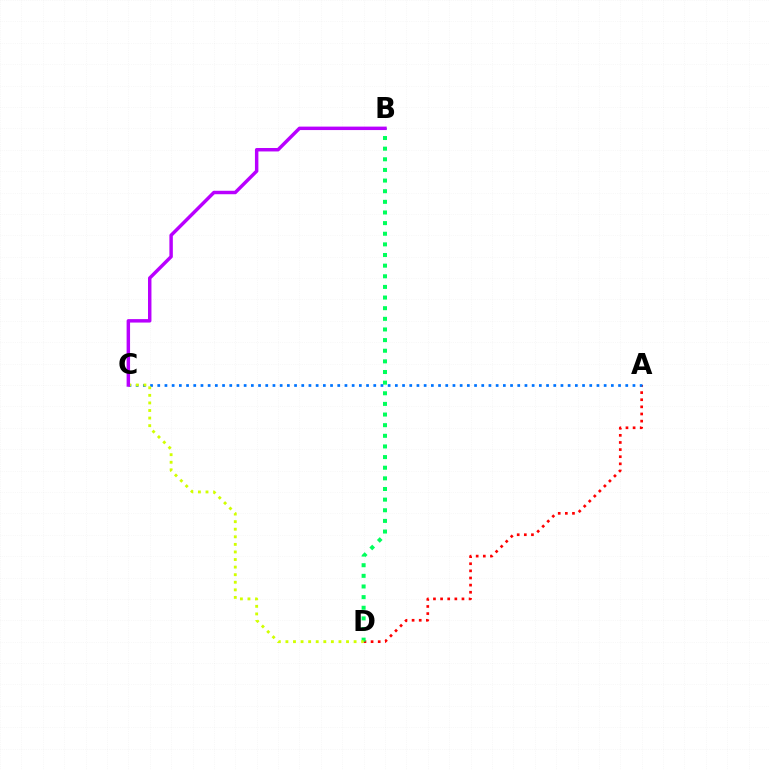{('A', 'D'): [{'color': '#ff0000', 'line_style': 'dotted', 'thickness': 1.94}], ('A', 'C'): [{'color': '#0074ff', 'line_style': 'dotted', 'thickness': 1.96}], ('B', 'D'): [{'color': '#00ff5c', 'line_style': 'dotted', 'thickness': 2.89}], ('C', 'D'): [{'color': '#d1ff00', 'line_style': 'dotted', 'thickness': 2.06}], ('B', 'C'): [{'color': '#b900ff', 'line_style': 'solid', 'thickness': 2.48}]}